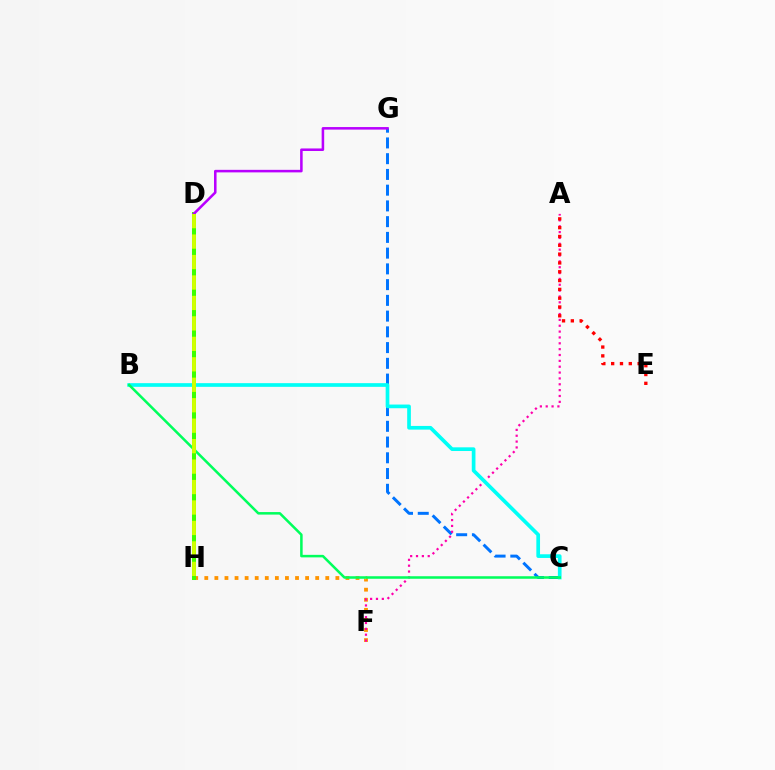{('F', 'H'): [{'color': '#ff9400', 'line_style': 'dotted', 'thickness': 2.74}], ('C', 'G'): [{'color': '#0074ff', 'line_style': 'dashed', 'thickness': 2.14}], ('A', 'F'): [{'color': '#ff00ac', 'line_style': 'dotted', 'thickness': 1.59}], ('A', 'E'): [{'color': '#ff0000', 'line_style': 'dotted', 'thickness': 2.4}], ('D', 'H'): [{'color': '#2500ff', 'line_style': 'dashed', 'thickness': 1.52}, {'color': '#3dff00', 'line_style': 'solid', 'thickness': 2.89}, {'color': '#d1ff00', 'line_style': 'dashed', 'thickness': 2.78}], ('B', 'C'): [{'color': '#00fff6', 'line_style': 'solid', 'thickness': 2.65}, {'color': '#00ff5c', 'line_style': 'solid', 'thickness': 1.82}], ('D', 'G'): [{'color': '#b900ff', 'line_style': 'solid', 'thickness': 1.83}]}